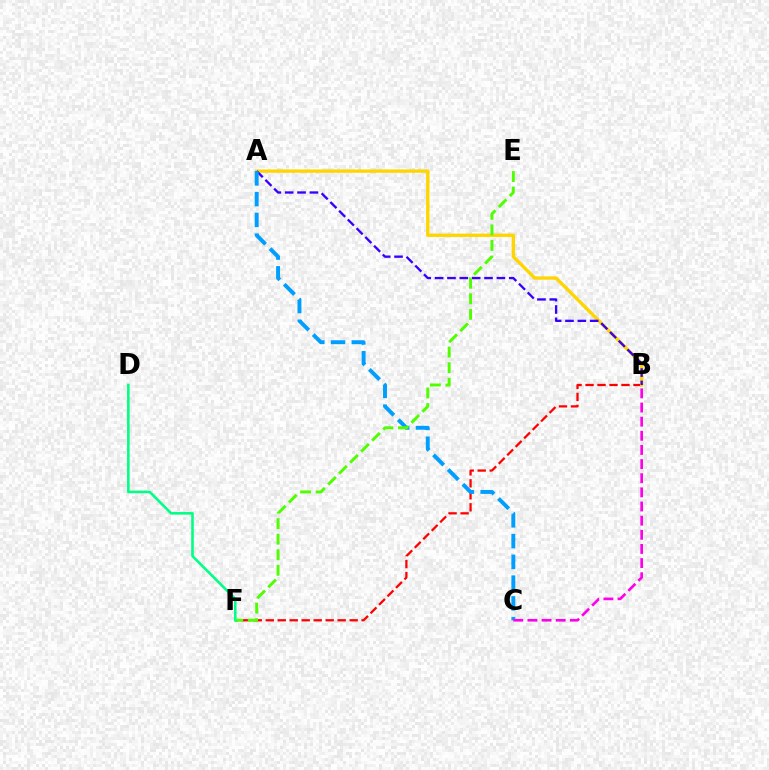{('B', 'F'): [{'color': '#ff0000', 'line_style': 'dashed', 'thickness': 1.63}], ('A', 'B'): [{'color': '#ffd500', 'line_style': 'solid', 'thickness': 2.41}, {'color': '#3700ff', 'line_style': 'dashed', 'thickness': 1.68}], ('A', 'C'): [{'color': '#009eff', 'line_style': 'dashed', 'thickness': 2.82}], ('E', 'F'): [{'color': '#4fff00', 'line_style': 'dashed', 'thickness': 2.11}], ('D', 'F'): [{'color': '#00ff86', 'line_style': 'solid', 'thickness': 1.87}], ('B', 'C'): [{'color': '#ff00ed', 'line_style': 'dashed', 'thickness': 1.92}]}